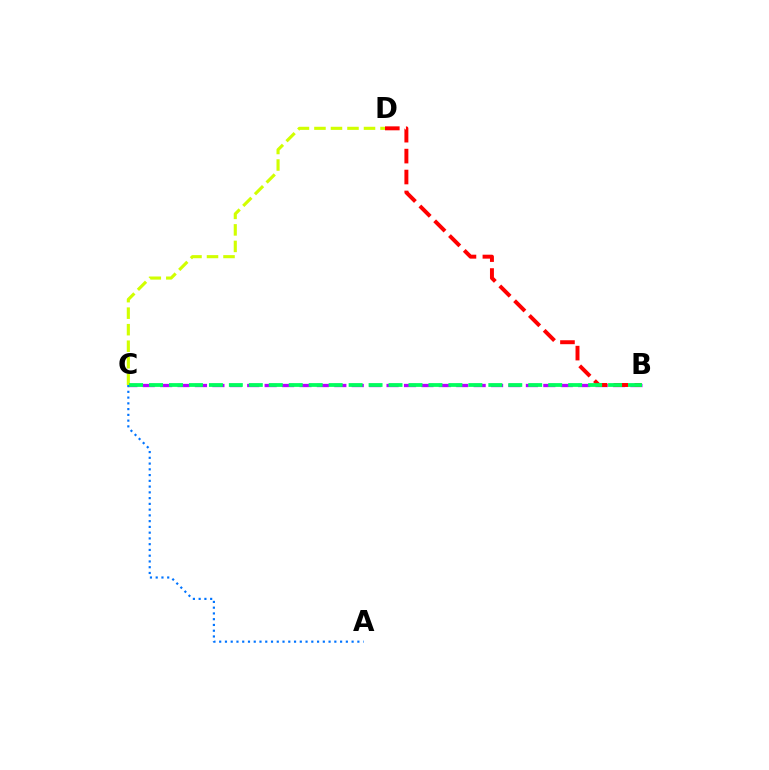{('B', 'C'): [{'color': '#b900ff', 'line_style': 'dashed', 'thickness': 2.37}, {'color': '#00ff5c', 'line_style': 'dashed', 'thickness': 2.71}], ('B', 'D'): [{'color': '#ff0000', 'line_style': 'dashed', 'thickness': 2.84}], ('A', 'C'): [{'color': '#0074ff', 'line_style': 'dotted', 'thickness': 1.56}], ('C', 'D'): [{'color': '#d1ff00', 'line_style': 'dashed', 'thickness': 2.24}]}